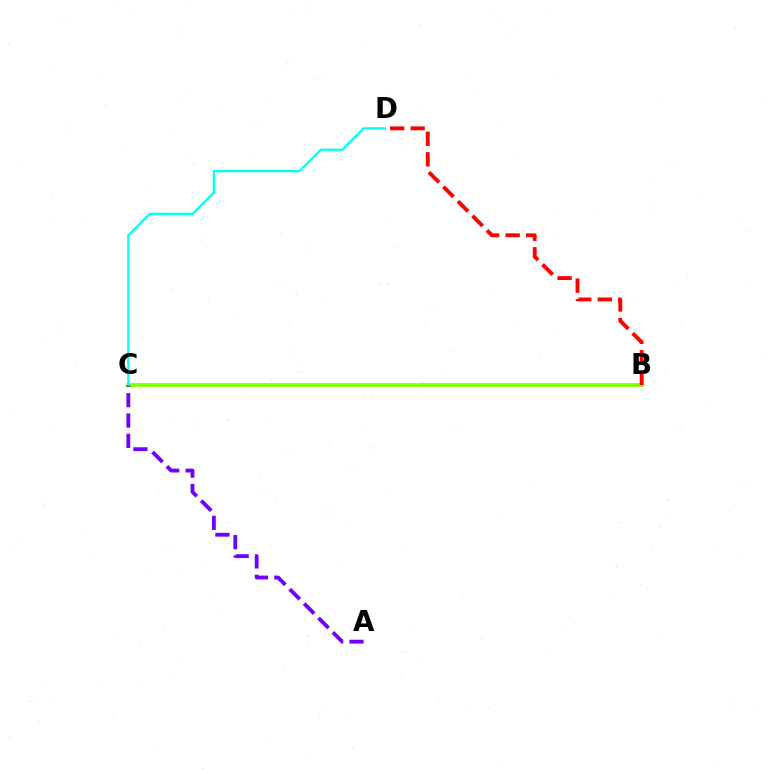{('B', 'C'): [{'color': '#84ff00', 'line_style': 'solid', 'thickness': 2.68}], ('B', 'D'): [{'color': '#ff0000', 'line_style': 'dashed', 'thickness': 2.79}], ('A', 'C'): [{'color': '#7200ff', 'line_style': 'dashed', 'thickness': 2.76}], ('C', 'D'): [{'color': '#00fff6', 'line_style': 'solid', 'thickness': 1.63}]}